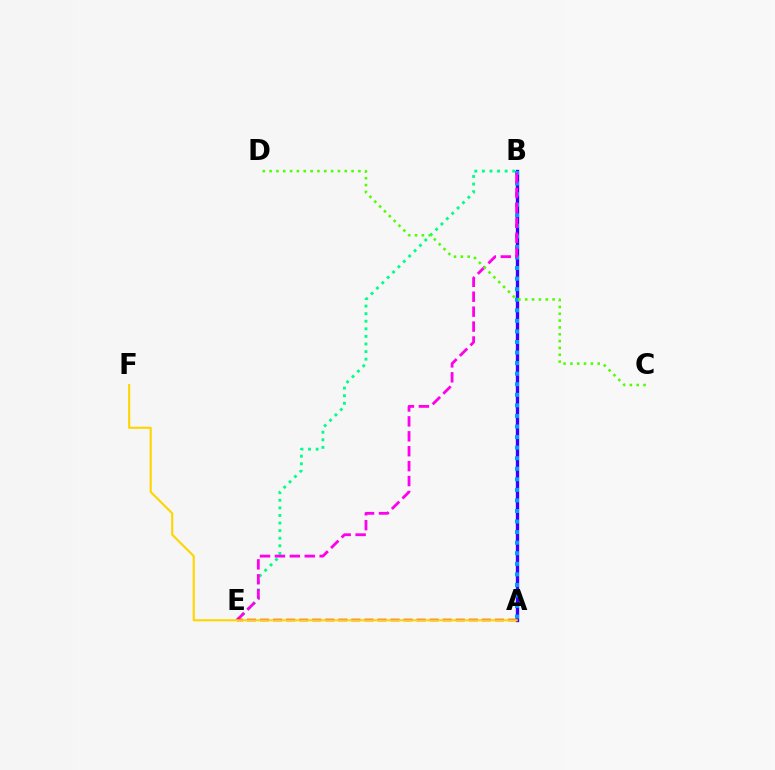{('B', 'E'): [{'color': '#00ff86', 'line_style': 'dotted', 'thickness': 2.06}, {'color': '#ff00ed', 'line_style': 'dashed', 'thickness': 2.03}], ('A', 'B'): [{'color': '#3700ff', 'line_style': 'solid', 'thickness': 2.4}, {'color': '#009eff', 'line_style': 'dotted', 'thickness': 2.87}], ('C', 'D'): [{'color': '#4fff00', 'line_style': 'dotted', 'thickness': 1.86}], ('A', 'E'): [{'color': '#ff0000', 'line_style': 'dashed', 'thickness': 1.77}], ('A', 'F'): [{'color': '#ffd500', 'line_style': 'solid', 'thickness': 1.52}]}